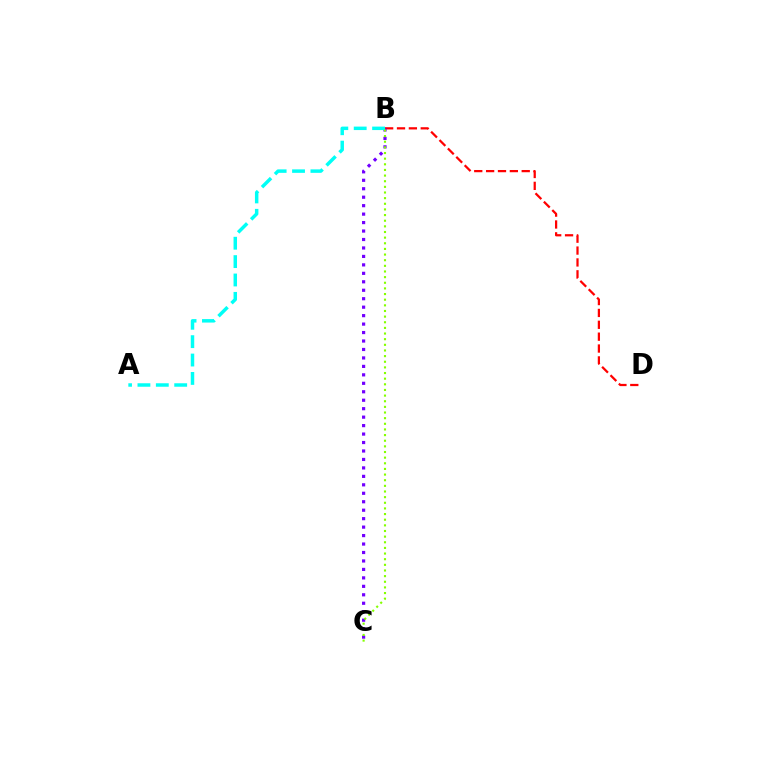{('B', 'D'): [{'color': '#ff0000', 'line_style': 'dashed', 'thickness': 1.61}], ('B', 'C'): [{'color': '#7200ff', 'line_style': 'dotted', 'thickness': 2.3}, {'color': '#84ff00', 'line_style': 'dotted', 'thickness': 1.53}], ('A', 'B'): [{'color': '#00fff6', 'line_style': 'dashed', 'thickness': 2.5}]}